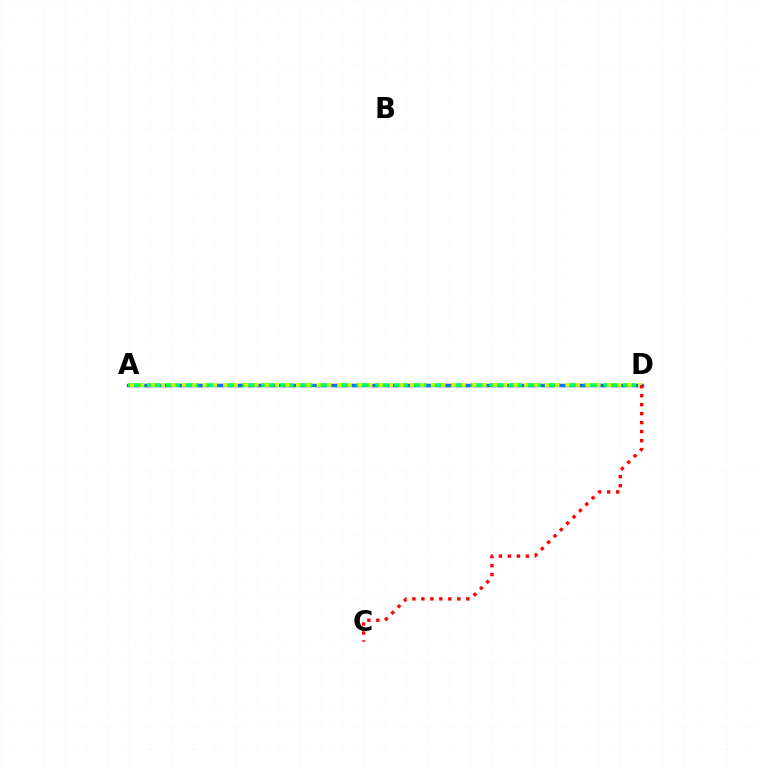{('A', 'D'): [{'color': '#b900ff', 'line_style': 'dashed', 'thickness': 2.36}, {'color': '#0074ff', 'line_style': 'solid', 'thickness': 2.41}, {'color': '#00ff5c', 'line_style': 'dashed', 'thickness': 2.58}, {'color': '#d1ff00', 'line_style': 'dotted', 'thickness': 2.82}], ('C', 'D'): [{'color': '#ff0000', 'line_style': 'dotted', 'thickness': 2.44}]}